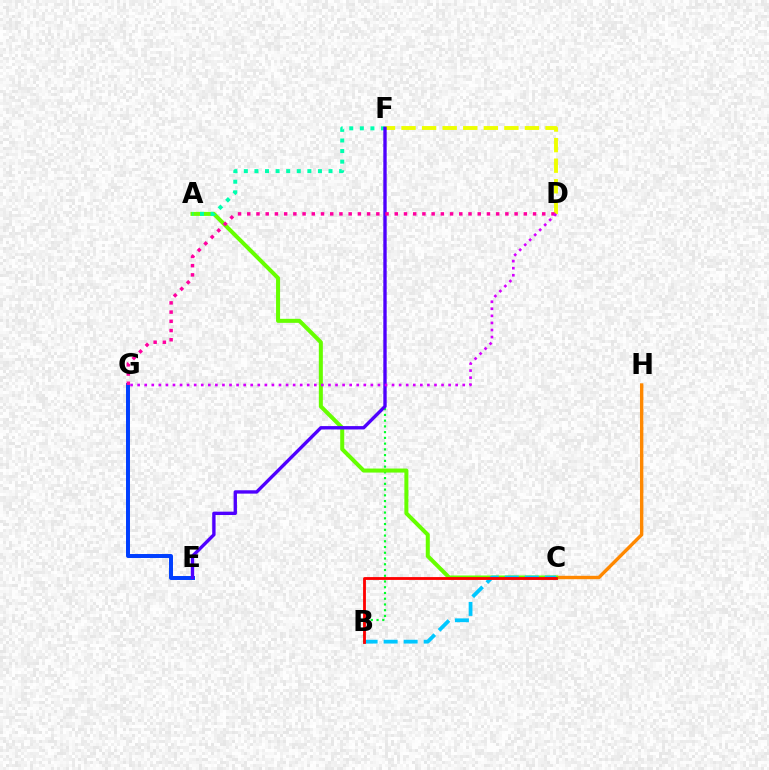{('C', 'H'): [{'color': '#ff8800', 'line_style': 'solid', 'thickness': 2.44}], ('D', 'F'): [{'color': '#eeff00', 'line_style': 'dashed', 'thickness': 2.79}], ('B', 'F'): [{'color': '#00ff27', 'line_style': 'dotted', 'thickness': 1.56}], ('A', 'C'): [{'color': '#66ff00', 'line_style': 'solid', 'thickness': 2.9}], ('B', 'C'): [{'color': '#00c7ff', 'line_style': 'dashed', 'thickness': 2.72}, {'color': '#ff0000', 'line_style': 'solid', 'thickness': 2.04}], ('E', 'G'): [{'color': '#003fff', 'line_style': 'solid', 'thickness': 2.86}], ('A', 'F'): [{'color': '#00ffaf', 'line_style': 'dotted', 'thickness': 2.88}], ('E', 'F'): [{'color': '#4f00ff', 'line_style': 'solid', 'thickness': 2.42}], ('D', 'G'): [{'color': '#ff00a0', 'line_style': 'dotted', 'thickness': 2.5}, {'color': '#d600ff', 'line_style': 'dotted', 'thickness': 1.92}]}